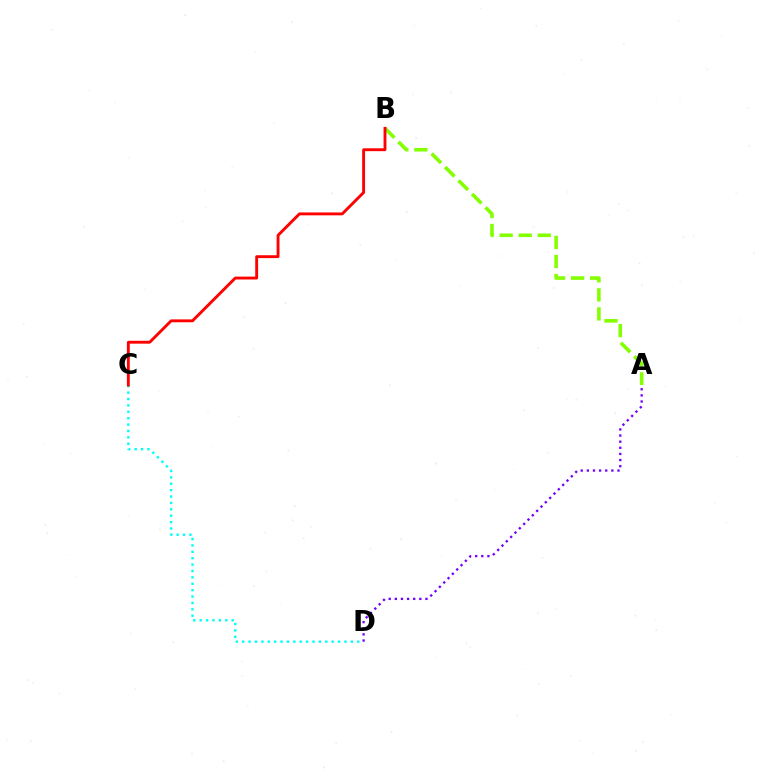{('A', 'B'): [{'color': '#84ff00', 'line_style': 'dashed', 'thickness': 2.59}], ('C', 'D'): [{'color': '#00fff6', 'line_style': 'dotted', 'thickness': 1.74}], ('B', 'C'): [{'color': '#ff0000', 'line_style': 'solid', 'thickness': 2.07}], ('A', 'D'): [{'color': '#7200ff', 'line_style': 'dotted', 'thickness': 1.67}]}